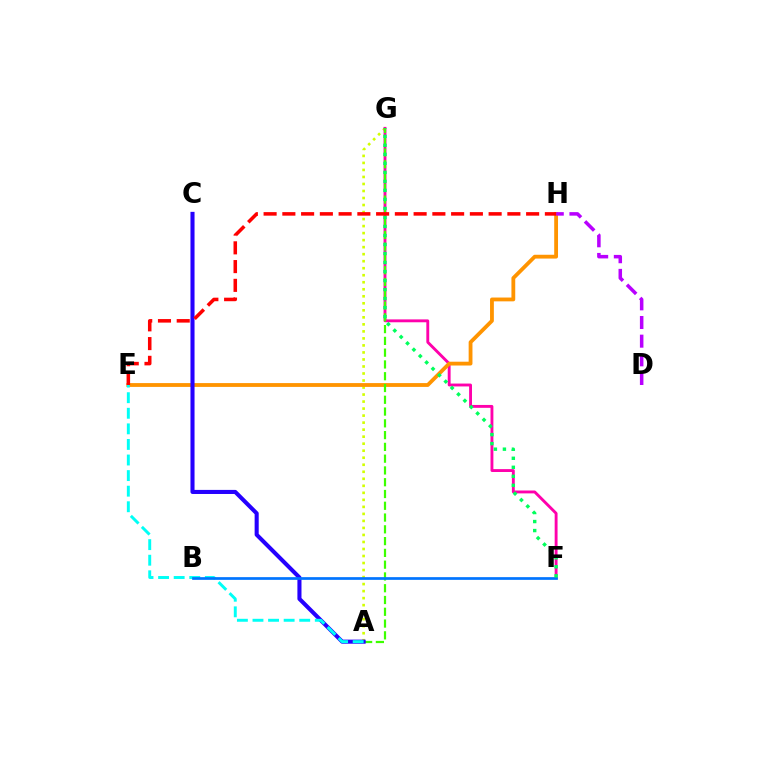{('A', 'G'): [{'color': '#d1ff00', 'line_style': 'dotted', 'thickness': 1.91}, {'color': '#3dff00', 'line_style': 'dashed', 'thickness': 1.6}], ('F', 'G'): [{'color': '#ff00ac', 'line_style': 'solid', 'thickness': 2.07}, {'color': '#00ff5c', 'line_style': 'dotted', 'thickness': 2.45}], ('E', 'H'): [{'color': '#ff9400', 'line_style': 'solid', 'thickness': 2.74}, {'color': '#ff0000', 'line_style': 'dashed', 'thickness': 2.55}], ('A', 'C'): [{'color': '#2500ff', 'line_style': 'solid', 'thickness': 2.94}], ('D', 'H'): [{'color': '#b900ff', 'line_style': 'dashed', 'thickness': 2.54}], ('A', 'E'): [{'color': '#00fff6', 'line_style': 'dashed', 'thickness': 2.12}], ('B', 'F'): [{'color': '#0074ff', 'line_style': 'solid', 'thickness': 1.95}]}